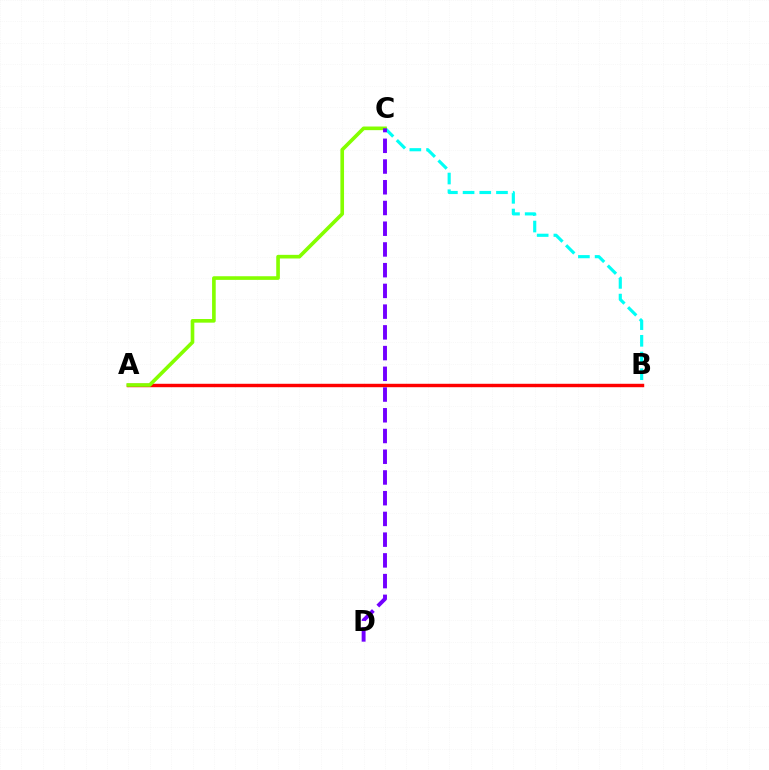{('A', 'B'): [{'color': '#ff0000', 'line_style': 'solid', 'thickness': 2.47}], ('B', 'C'): [{'color': '#00fff6', 'line_style': 'dashed', 'thickness': 2.27}], ('A', 'C'): [{'color': '#84ff00', 'line_style': 'solid', 'thickness': 2.62}], ('C', 'D'): [{'color': '#7200ff', 'line_style': 'dashed', 'thickness': 2.82}]}